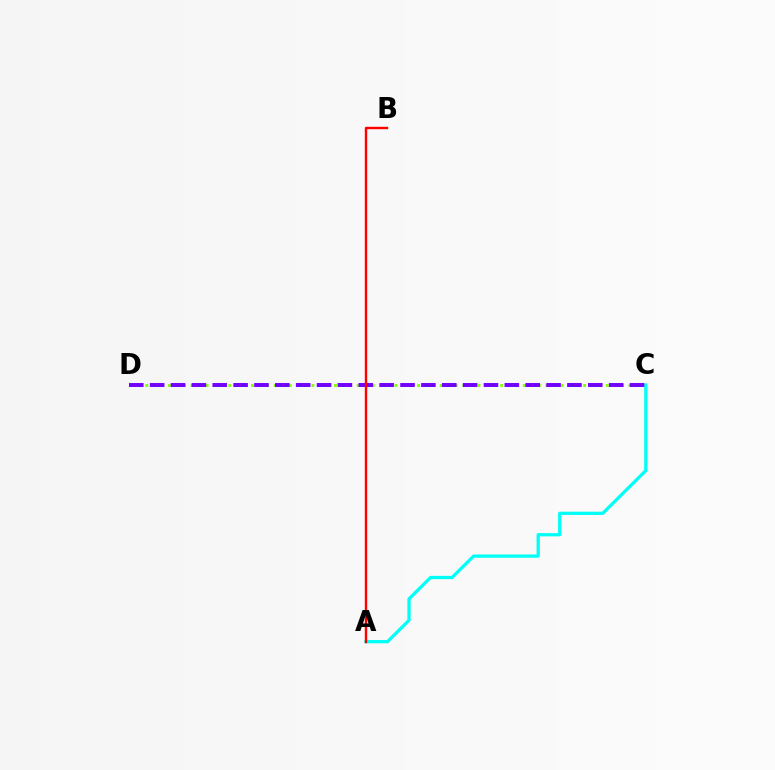{('C', 'D'): [{'color': '#84ff00', 'line_style': 'dotted', 'thickness': 2.05}, {'color': '#7200ff', 'line_style': 'dashed', 'thickness': 2.83}], ('A', 'C'): [{'color': '#00fff6', 'line_style': 'solid', 'thickness': 2.35}], ('A', 'B'): [{'color': '#ff0000', 'line_style': 'solid', 'thickness': 1.73}]}